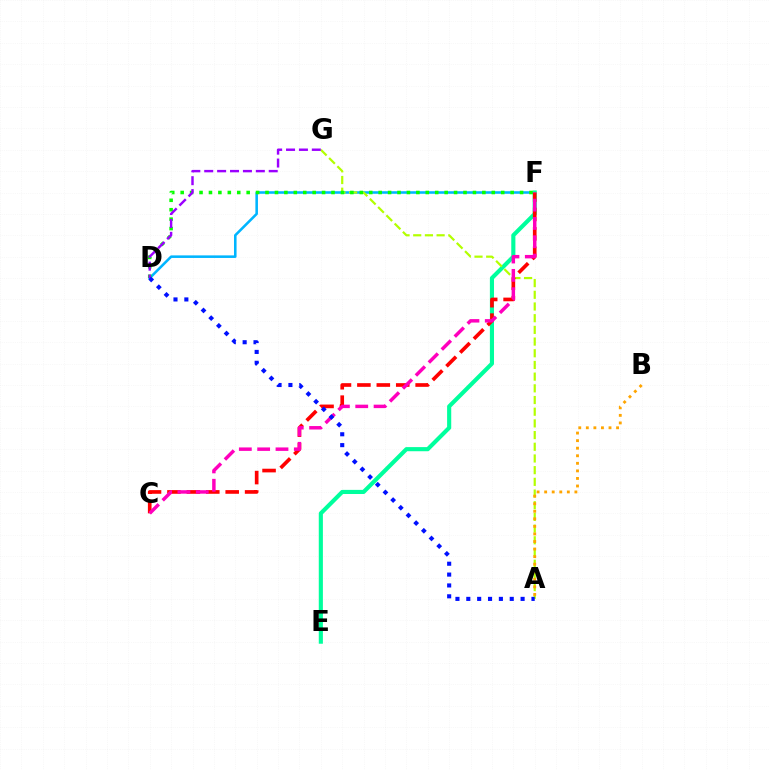{('D', 'F'): [{'color': '#00b5ff', 'line_style': 'solid', 'thickness': 1.85}, {'color': '#08ff00', 'line_style': 'dotted', 'thickness': 2.56}], ('E', 'F'): [{'color': '#00ff9d', 'line_style': 'solid', 'thickness': 2.97}], ('A', 'G'): [{'color': '#b3ff00', 'line_style': 'dashed', 'thickness': 1.59}], ('A', 'B'): [{'color': '#ffa500', 'line_style': 'dotted', 'thickness': 2.05}], ('C', 'F'): [{'color': '#ff0000', 'line_style': 'dashed', 'thickness': 2.64}, {'color': '#ff00bd', 'line_style': 'dashed', 'thickness': 2.49}], ('D', 'G'): [{'color': '#9b00ff', 'line_style': 'dashed', 'thickness': 1.75}], ('A', 'D'): [{'color': '#0010ff', 'line_style': 'dotted', 'thickness': 2.95}]}